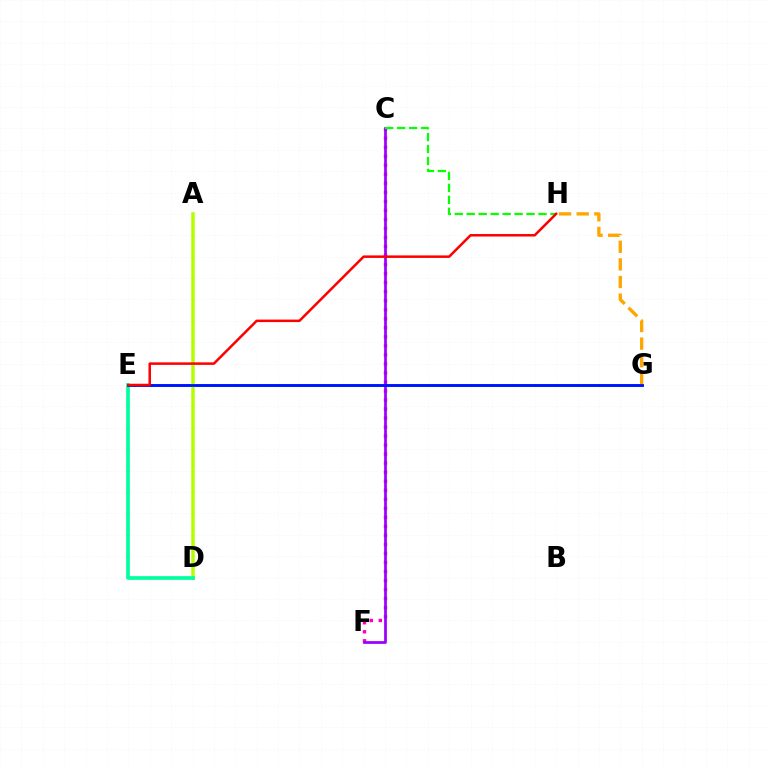{('E', 'G'): [{'color': '#00b5ff', 'line_style': 'solid', 'thickness': 2.11}, {'color': '#0010ff', 'line_style': 'solid', 'thickness': 2.0}], ('A', 'D'): [{'color': '#b3ff00', 'line_style': 'solid', 'thickness': 2.53}], ('C', 'F'): [{'color': '#ff00bd', 'line_style': 'dotted', 'thickness': 2.45}, {'color': '#9b00ff', 'line_style': 'solid', 'thickness': 1.96}], ('C', 'H'): [{'color': '#08ff00', 'line_style': 'dashed', 'thickness': 1.63}], ('G', 'H'): [{'color': '#ffa500', 'line_style': 'dashed', 'thickness': 2.39}], ('D', 'E'): [{'color': '#00ff9d', 'line_style': 'solid', 'thickness': 2.65}], ('E', 'H'): [{'color': '#ff0000', 'line_style': 'solid', 'thickness': 1.81}]}